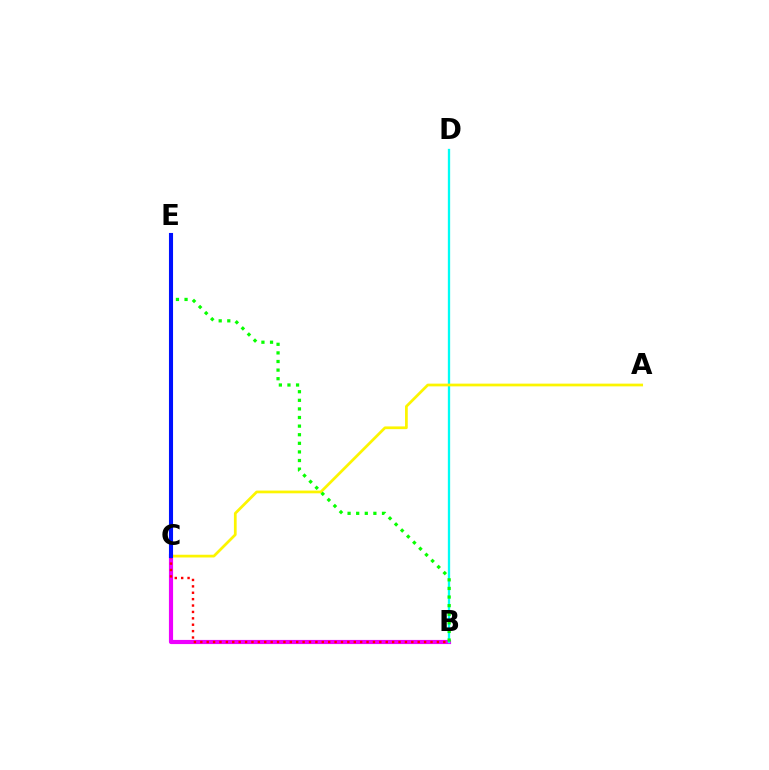{('B', 'C'): [{'color': '#ee00ff', 'line_style': 'solid', 'thickness': 2.99}, {'color': '#ff0000', 'line_style': 'dotted', 'thickness': 1.74}], ('B', 'D'): [{'color': '#00fff6', 'line_style': 'solid', 'thickness': 1.66}], ('A', 'C'): [{'color': '#fcf500', 'line_style': 'solid', 'thickness': 1.97}], ('B', 'E'): [{'color': '#08ff00', 'line_style': 'dotted', 'thickness': 2.34}], ('C', 'E'): [{'color': '#0010ff', 'line_style': 'solid', 'thickness': 2.94}]}